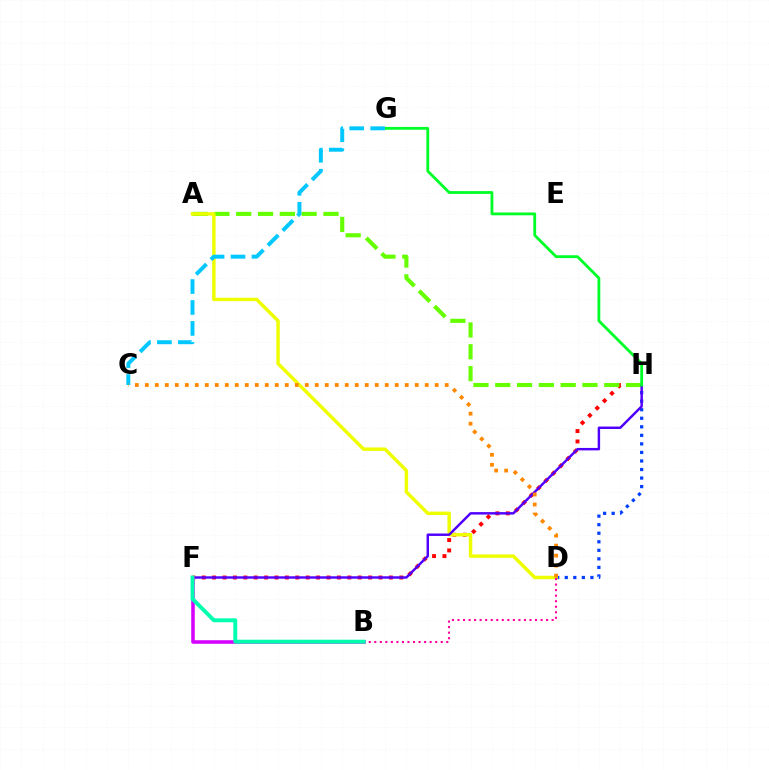{('F', 'H'): [{'color': '#ff0000', 'line_style': 'dotted', 'thickness': 2.83}, {'color': '#4f00ff', 'line_style': 'solid', 'thickness': 1.76}], ('D', 'H'): [{'color': '#003fff', 'line_style': 'dotted', 'thickness': 2.32}], ('A', 'H'): [{'color': '#66ff00', 'line_style': 'dashed', 'thickness': 2.96}], ('A', 'D'): [{'color': '#eeff00', 'line_style': 'solid', 'thickness': 2.47}], ('G', 'H'): [{'color': '#00ff27', 'line_style': 'solid', 'thickness': 2.03}], ('B', 'D'): [{'color': '#ff00a0', 'line_style': 'dotted', 'thickness': 1.5}], ('B', 'F'): [{'color': '#d600ff', 'line_style': 'solid', 'thickness': 2.55}, {'color': '#00ffaf', 'line_style': 'solid', 'thickness': 2.82}], ('C', 'G'): [{'color': '#00c7ff', 'line_style': 'dashed', 'thickness': 2.85}], ('C', 'D'): [{'color': '#ff8800', 'line_style': 'dotted', 'thickness': 2.72}]}